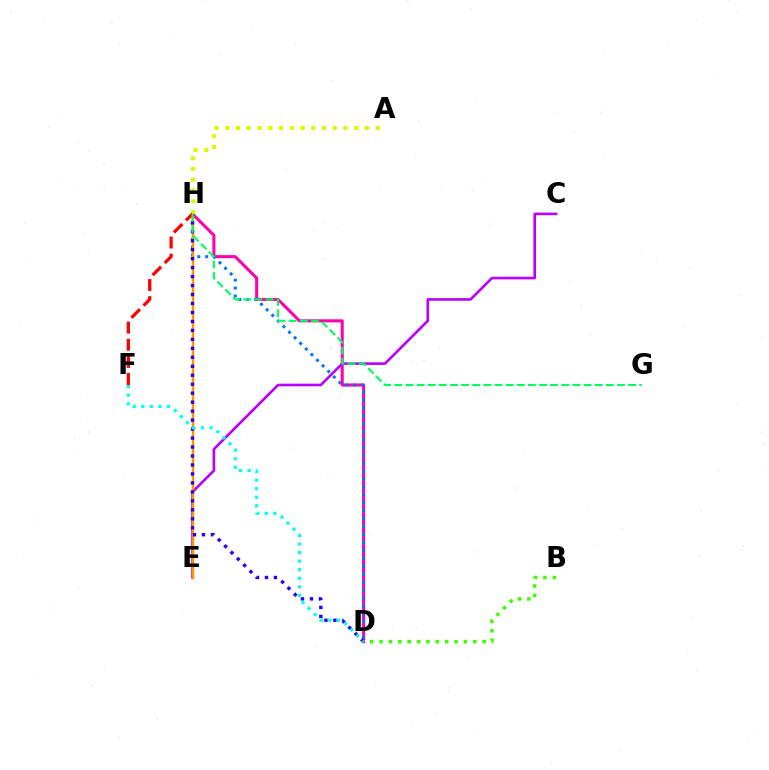{('D', 'H'): [{'color': '#ff00ac', 'line_style': 'solid', 'thickness': 2.19}, {'color': '#0074ff', 'line_style': 'dotted', 'thickness': 2.15}, {'color': '#2500ff', 'line_style': 'dotted', 'thickness': 2.44}], ('C', 'E'): [{'color': '#b900ff', 'line_style': 'solid', 'thickness': 1.89}], ('E', 'H'): [{'color': '#ff9400', 'line_style': 'solid', 'thickness': 1.79}], ('A', 'H'): [{'color': '#d1ff00', 'line_style': 'dotted', 'thickness': 2.92}], ('F', 'H'): [{'color': '#ff0000', 'line_style': 'dashed', 'thickness': 2.33}], ('D', 'F'): [{'color': '#00fff6', 'line_style': 'dotted', 'thickness': 2.32}], ('G', 'H'): [{'color': '#00ff5c', 'line_style': 'dashed', 'thickness': 1.51}], ('B', 'D'): [{'color': '#3dff00', 'line_style': 'dotted', 'thickness': 2.55}]}